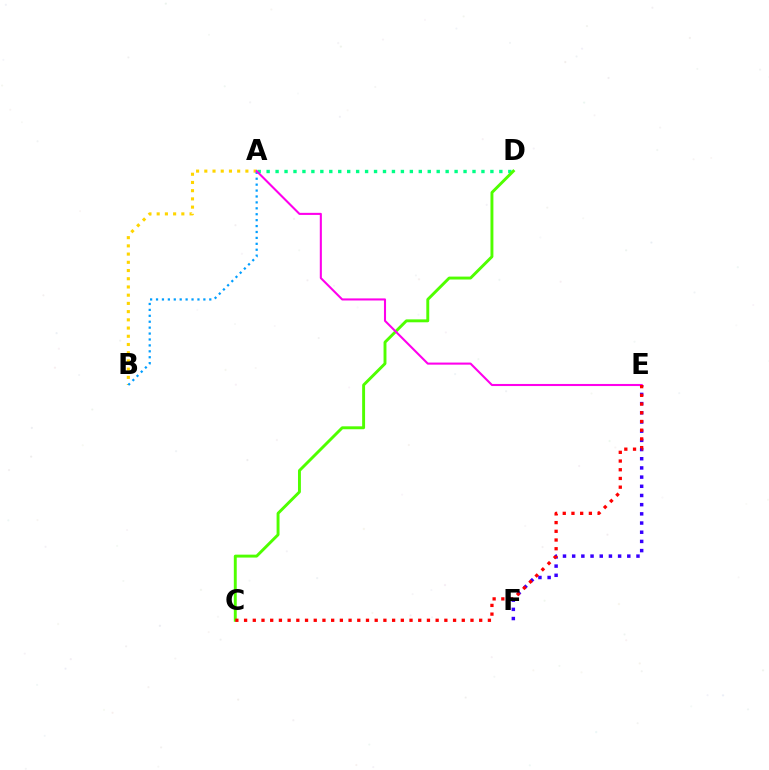{('A', 'D'): [{'color': '#00ff86', 'line_style': 'dotted', 'thickness': 2.43}], ('A', 'B'): [{'color': '#ffd500', 'line_style': 'dotted', 'thickness': 2.23}, {'color': '#009eff', 'line_style': 'dotted', 'thickness': 1.61}], ('C', 'D'): [{'color': '#4fff00', 'line_style': 'solid', 'thickness': 2.1}], ('E', 'F'): [{'color': '#3700ff', 'line_style': 'dotted', 'thickness': 2.5}], ('A', 'E'): [{'color': '#ff00ed', 'line_style': 'solid', 'thickness': 1.5}], ('C', 'E'): [{'color': '#ff0000', 'line_style': 'dotted', 'thickness': 2.37}]}